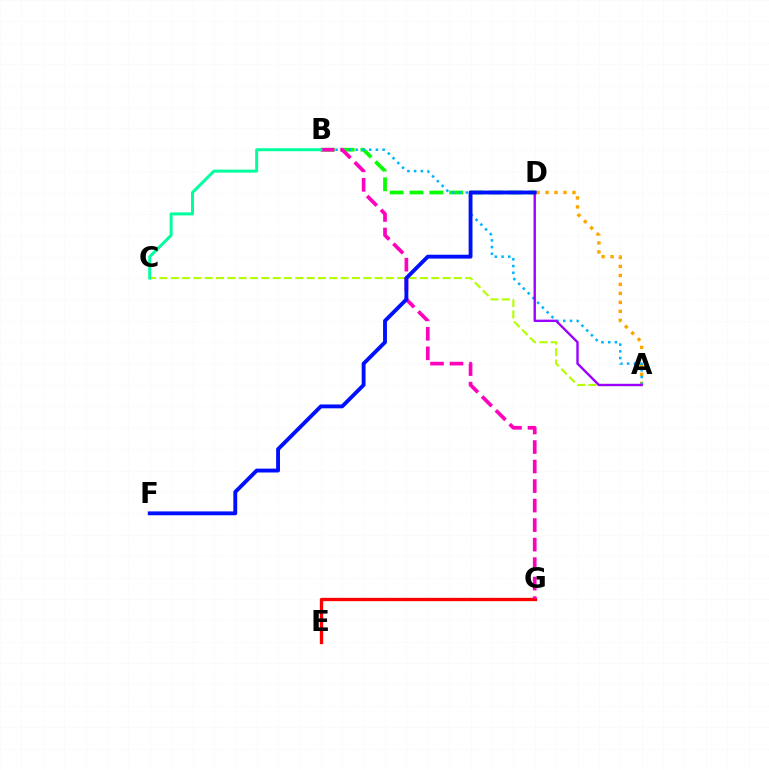{('A', 'D'): [{'color': '#ffa500', 'line_style': 'dotted', 'thickness': 2.44}, {'color': '#9b00ff', 'line_style': 'solid', 'thickness': 1.71}], ('E', 'G'): [{'color': '#ff0000', 'line_style': 'solid', 'thickness': 2.38}], ('B', 'D'): [{'color': '#08ff00', 'line_style': 'dashed', 'thickness': 2.69}], ('A', 'B'): [{'color': '#00b5ff', 'line_style': 'dotted', 'thickness': 1.83}], ('A', 'C'): [{'color': '#b3ff00', 'line_style': 'dashed', 'thickness': 1.54}], ('B', 'G'): [{'color': '#ff00bd', 'line_style': 'dashed', 'thickness': 2.65}], ('D', 'F'): [{'color': '#0010ff', 'line_style': 'solid', 'thickness': 2.78}], ('B', 'C'): [{'color': '#00ff9d', 'line_style': 'solid', 'thickness': 2.15}]}